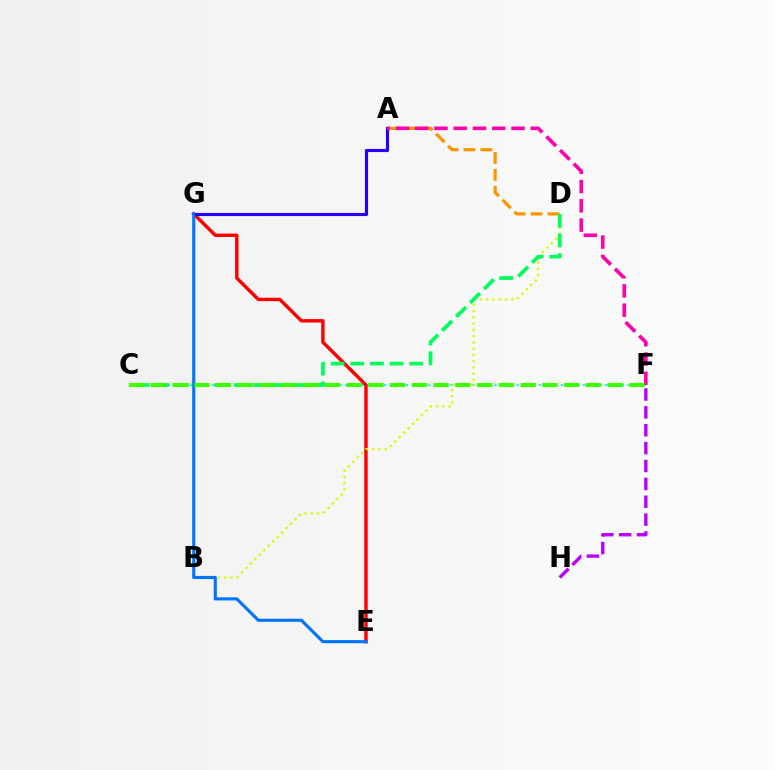{('C', 'F'): [{'color': '#00fff6', 'line_style': 'dotted', 'thickness': 1.5}, {'color': '#3dff00', 'line_style': 'dashed', 'thickness': 2.96}], ('E', 'G'): [{'color': '#ff0000', 'line_style': 'solid', 'thickness': 2.46}, {'color': '#0074ff', 'line_style': 'solid', 'thickness': 2.25}], ('F', 'H'): [{'color': '#b900ff', 'line_style': 'dashed', 'thickness': 2.43}], ('A', 'G'): [{'color': '#2500ff', 'line_style': 'solid', 'thickness': 2.25}], ('B', 'D'): [{'color': '#d1ff00', 'line_style': 'dotted', 'thickness': 1.71}], ('A', 'D'): [{'color': '#ff9400', 'line_style': 'dashed', 'thickness': 2.3}], ('A', 'F'): [{'color': '#ff00ac', 'line_style': 'dashed', 'thickness': 2.62}], ('C', 'D'): [{'color': '#00ff5c', 'line_style': 'dashed', 'thickness': 2.67}]}